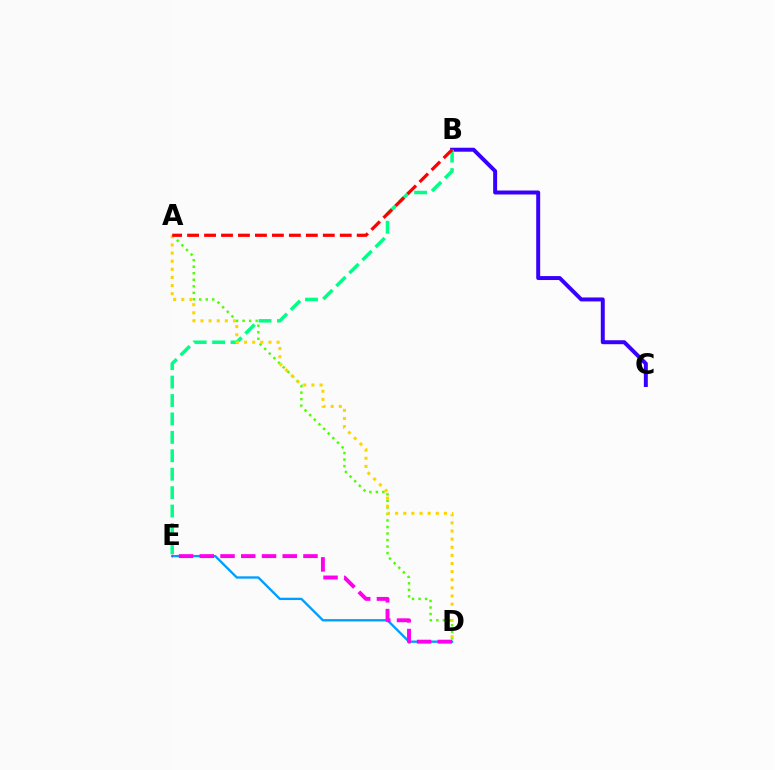{('A', 'D'): [{'color': '#4fff00', 'line_style': 'dotted', 'thickness': 1.77}, {'color': '#ffd500', 'line_style': 'dotted', 'thickness': 2.21}], ('B', 'C'): [{'color': '#3700ff', 'line_style': 'solid', 'thickness': 2.85}], ('D', 'E'): [{'color': '#009eff', 'line_style': 'solid', 'thickness': 1.68}, {'color': '#ff00ed', 'line_style': 'dashed', 'thickness': 2.82}], ('B', 'E'): [{'color': '#00ff86', 'line_style': 'dashed', 'thickness': 2.5}], ('A', 'B'): [{'color': '#ff0000', 'line_style': 'dashed', 'thickness': 2.3}]}